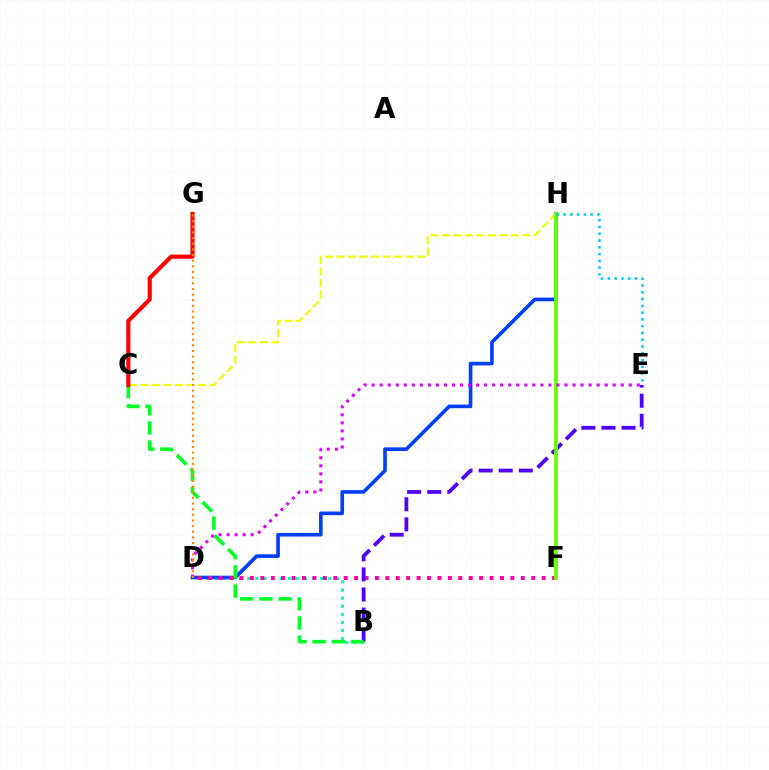{('B', 'D'): [{'color': '#00ffaf', 'line_style': 'dotted', 'thickness': 2.2}], ('D', 'H'): [{'color': '#003fff', 'line_style': 'solid', 'thickness': 2.62}], ('D', 'F'): [{'color': '#ff00a0', 'line_style': 'dotted', 'thickness': 2.83}], ('C', 'H'): [{'color': '#eeff00', 'line_style': 'dashed', 'thickness': 1.56}], ('B', 'E'): [{'color': '#4f00ff', 'line_style': 'dashed', 'thickness': 2.73}], ('F', 'H'): [{'color': '#66ff00', 'line_style': 'solid', 'thickness': 2.69}], ('B', 'C'): [{'color': '#00ff27', 'line_style': 'dashed', 'thickness': 2.61}], ('C', 'G'): [{'color': '#ff0000', 'line_style': 'solid', 'thickness': 2.96}], ('D', 'E'): [{'color': '#d600ff', 'line_style': 'dotted', 'thickness': 2.18}], ('E', 'H'): [{'color': '#00c7ff', 'line_style': 'dotted', 'thickness': 1.84}], ('D', 'G'): [{'color': '#ff8800', 'line_style': 'dotted', 'thickness': 1.53}]}